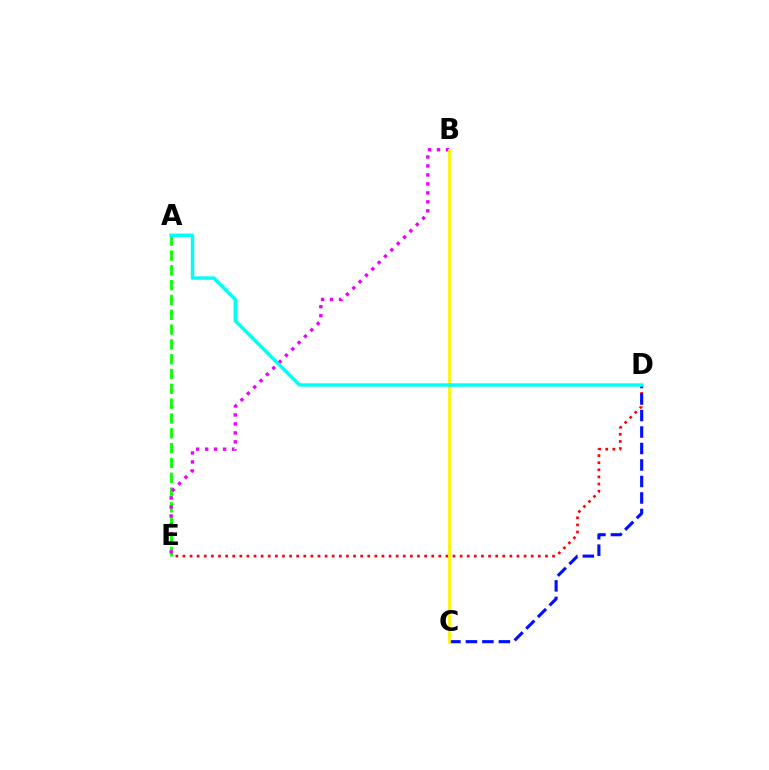{('D', 'E'): [{'color': '#ff0000', 'line_style': 'dotted', 'thickness': 1.93}], ('A', 'E'): [{'color': '#08ff00', 'line_style': 'dashed', 'thickness': 2.01}], ('C', 'D'): [{'color': '#0010ff', 'line_style': 'dashed', 'thickness': 2.24}], ('B', 'E'): [{'color': '#ee00ff', 'line_style': 'dotted', 'thickness': 2.44}], ('B', 'C'): [{'color': '#fcf500', 'line_style': 'solid', 'thickness': 1.99}], ('A', 'D'): [{'color': '#00fff6', 'line_style': 'solid', 'thickness': 2.47}]}